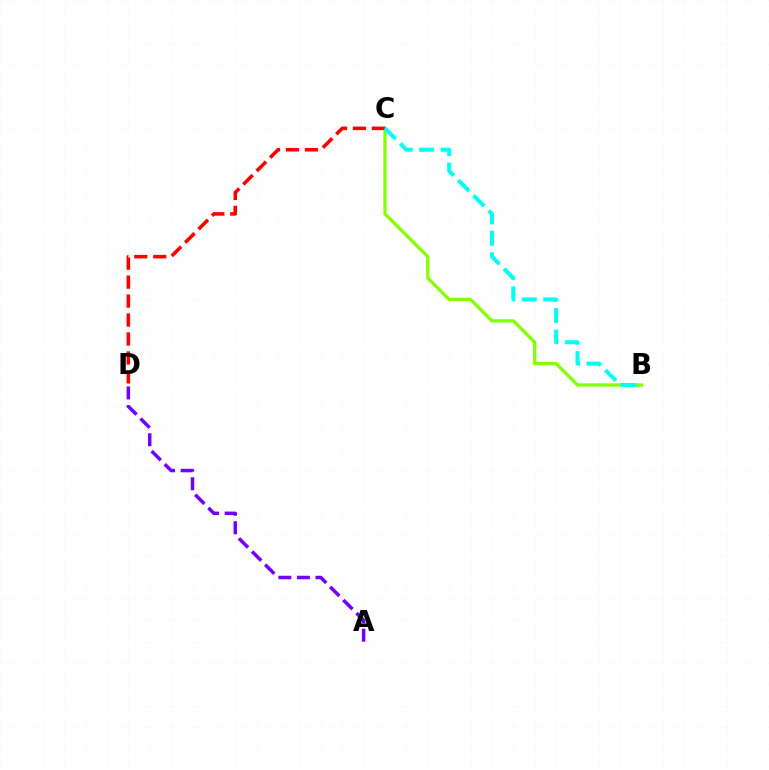{('B', 'C'): [{'color': '#84ff00', 'line_style': 'solid', 'thickness': 2.35}, {'color': '#00fff6', 'line_style': 'dashed', 'thickness': 2.92}], ('C', 'D'): [{'color': '#ff0000', 'line_style': 'dashed', 'thickness': 2.58}], ('A', 'D'): [{'color': '#7200ff', 'line_style': 'dashed', 'thickness': 2.52}]}